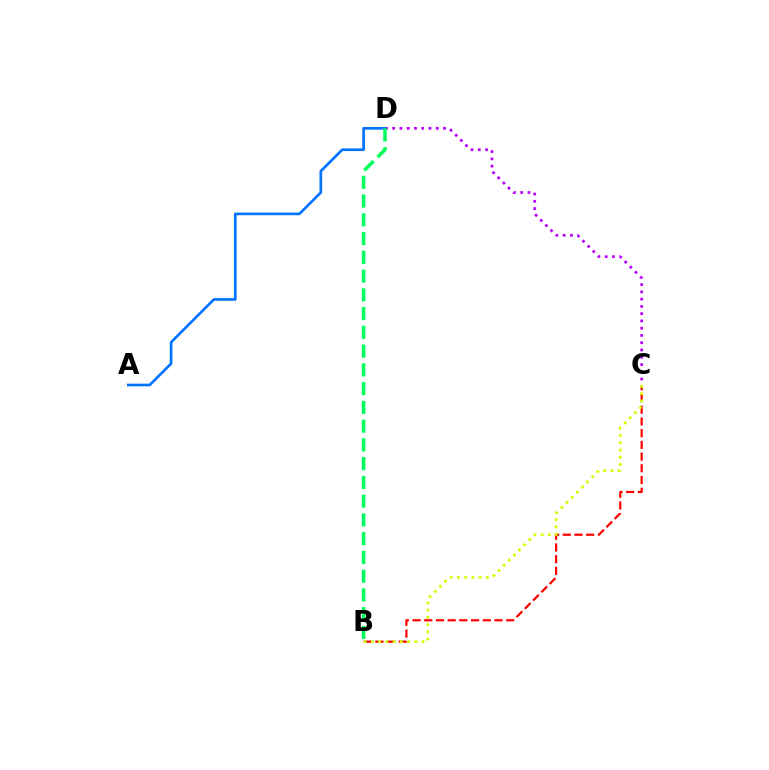{('B', 'C'): [{'color': '#ff0000', 'line_style': 'dashed', 'thickness': 1.59}, {'color': '#d1ff00', 'line_style': 'dotted', 'thickness': 1.97}], ('C', 'D'): [{'color': '#b900ff', 'line_style': 'dotted', 'thickness': 1.97}], ('A', 'D'): [{'color': '#0074ff', 'line_style': 'solid', 'thickness': 1.94}], ('B', 'D'): [{'color': '#00ff5c', 'line_style': 'dashed', 'thickness': 2.55}]}